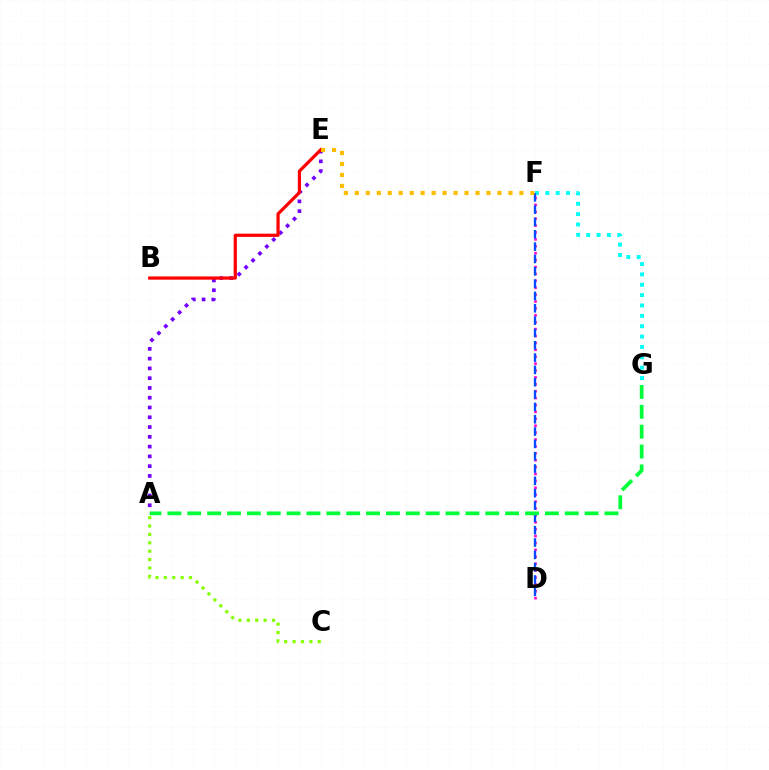{('D', 'F'): [{'color': '#ff00cf', 'line_style': 'dotted', 'thickness': 1.87}, {'color': '#004bff', 'line_style': 'dashed', 'thickness': 1.67}], ('A', 'E'): [{'color': '#7200ff', 'line_style': 'dotted', 'thickness': 2.66}], ('F', 'G'): [{'color': '#00fff6', 'line_style': 'dotted', 'thickness': 2.81}], ('A', 'C'): [{'color': '#84ff00', 'line_style': 'dotted', 'thickness': 2.28}], ('B', 'E'): [{'color': '#ff0000', 'line_style': 'solid', 'thickness': 2.32}], ('A', 'G'): [{'color': '#00ff39', 'line_style': 'dashed', 'thickness': 2.7}], ('E', 'F'): [{'color': '#ffbd00', 'line_style': 'dotted', 'thickness': 2.98}]}